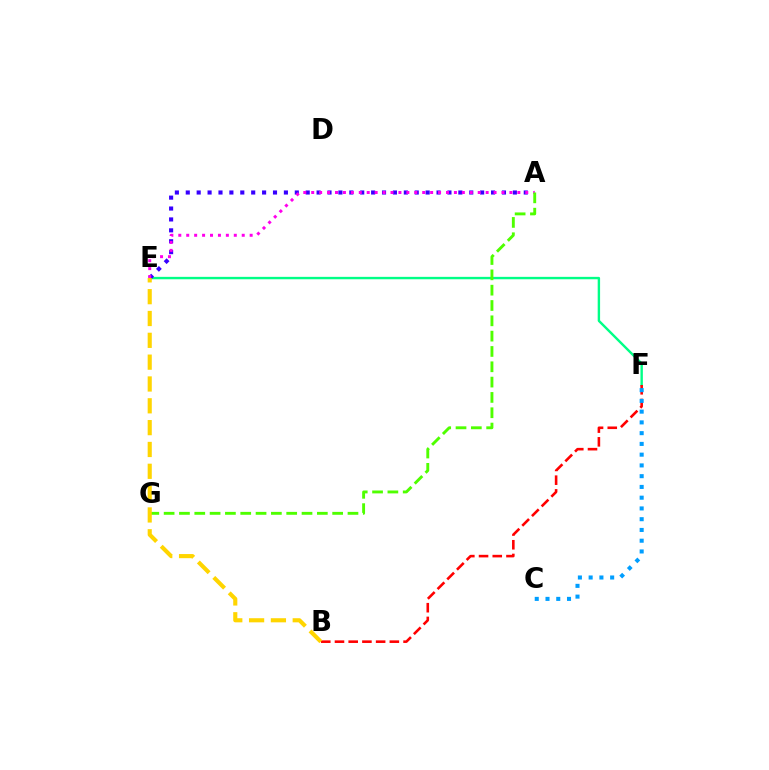{('E', 'F'): [{'color': '#00ff86', 'line_style': 'solid', 'thickness': 1.73}], ('A', 'E'): [{'color': '#3700ff', 'line_style': 'dotted', 'thickness': 2.96}, {'color': '#ff00ed', 'line_style': 'dotted', 'thickness': 2.15}], ('B', 'F'): [{'color': '#ff0000', 'line_style': 'dashed', 'thickness': 1.86}], ('C', 'F'): [{'color': '#009eff', 'line_style': 'dotted', 'thickness': 2.92}], ('A', 'G'): [{'color': '#4fff00', 'line_style': 'dashed', 'thickness': 2.08}], ('B', 'E'): [{'color': '#ffd500', 'line_style': 'dashed', 'thickness': 2.97}]}